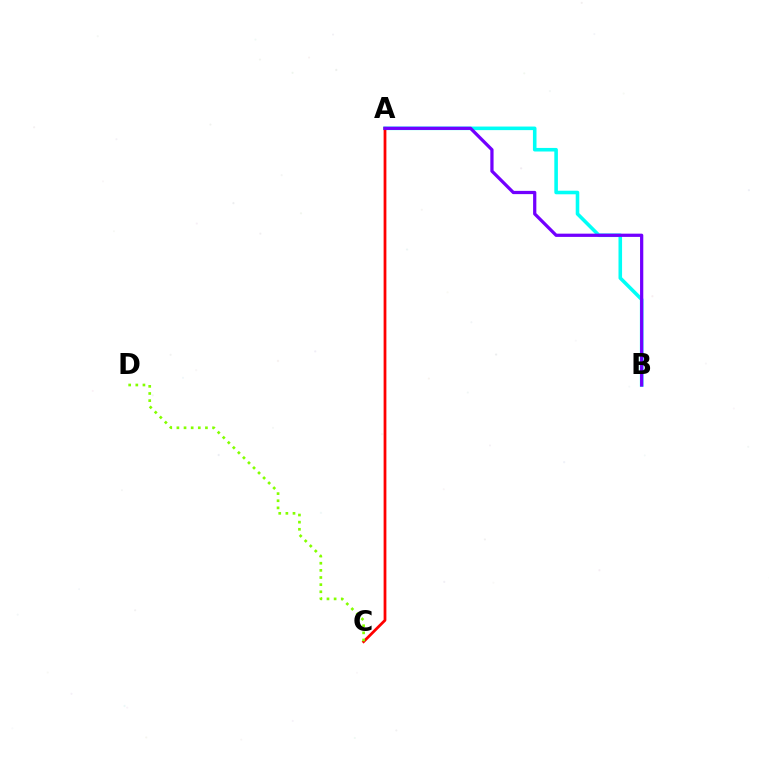{('A', 'B'): [{'color': '#00fff6', 'line_style': 'solid', 'thickness': 2.57}, {'color': '#7200ff', 'line_style': 'solid', 'thickness': 2.33}], ('A', 'C'): [{'color': '#ff0000', 'line_style': 'solid', 'thickness': 1.99}], ('C', 'D'): [{'color': '#84ff00', 'line_style': 'dotted', 'thickness': 1.94}]}